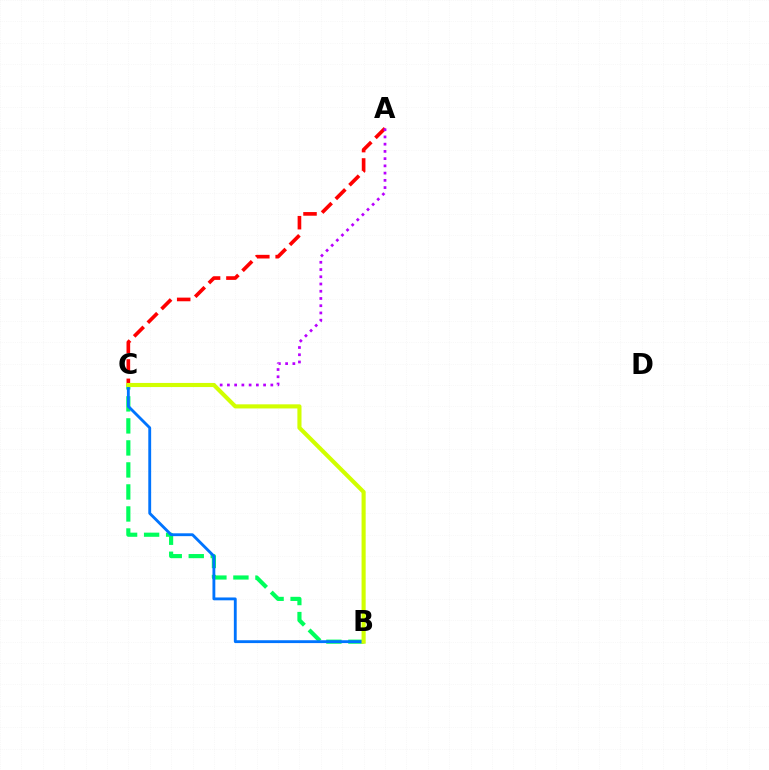{('B', 'C'): [{'color': '#00ff5c', 'line_style': 'dashed', 'thickness': 2.99}, {'color': '#0074ff', 'line_style': 'solid', 'thickness': 2.05}, {'color': '#d1ff00', 'line_style': 'solid', 'thickness': 2.96}], ('A', 'C'): [{'color': '#ff0000', 'line_style': 'dashed', 'thickness': 2.63}, {'color': '#b900ff', 'line_style': 'dotted', 'thickness': 1.97}]}